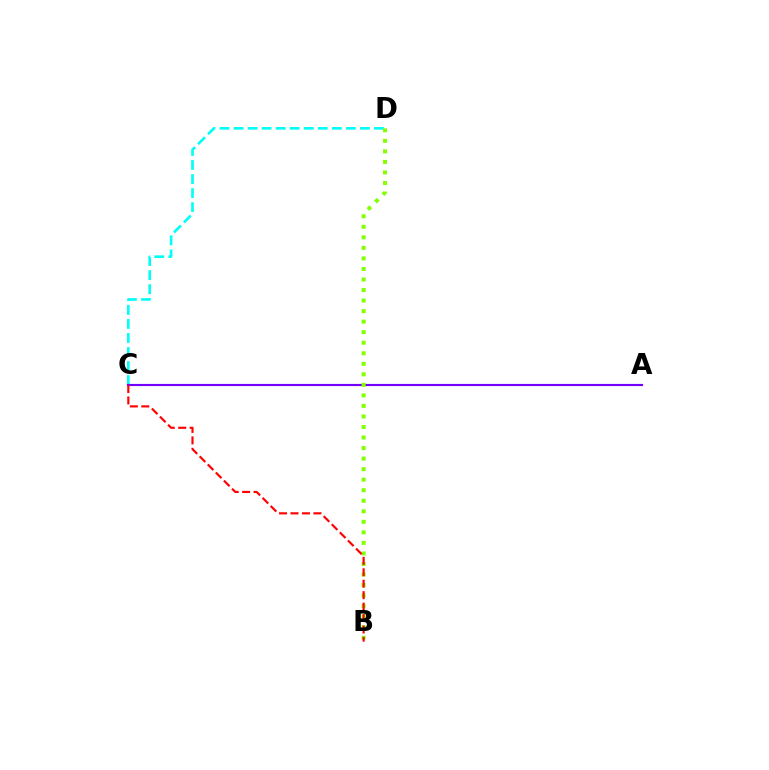{('C', 'D'): [{'color': '#00fff6', 'line_style': 'dashed', 'thickness': 1.91}], ('A', 'C'): [{'color': '#7200ff', 'line_style': 'solid', 'thickness': 1.55}], ('B', 'D'): [{'color': '#84ff00', 'line_style': 'dotted', 'thickness': 2.86}], ('B', 'C'): [{'color': '#ff0000', 'line_style': 'dashed', 'thickness': 1.55}]}